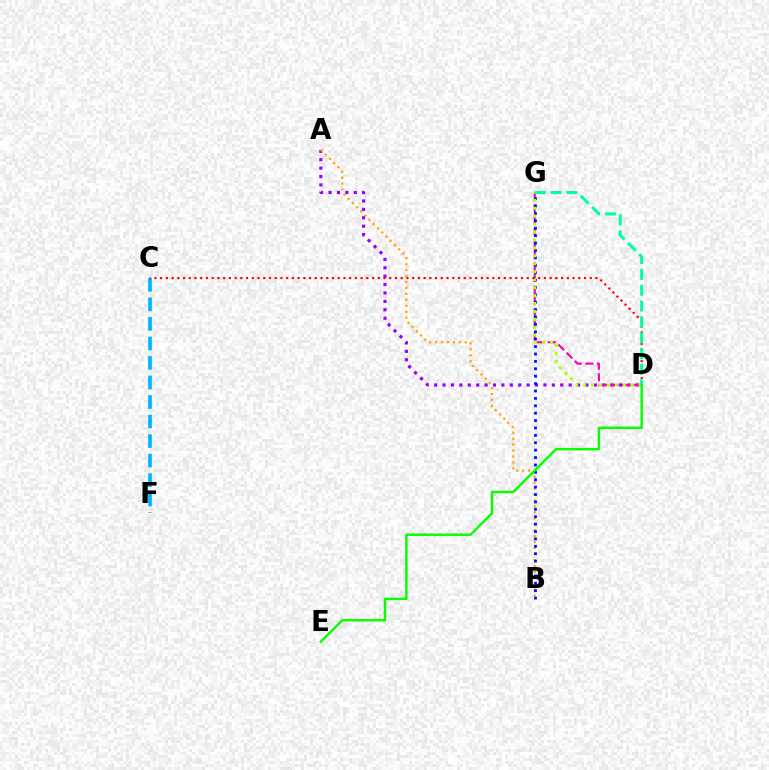{('A', 'D'): [{'color': '#9b00ff', 'line_style': 'dotted', 'thickness': 2.28}], ('D', 'G'): [{'color': '#ff00bd', 'line_style': 'dashed', 'thickness': 1.58}, {'color': '#b3ff00', 'line_style': 'dotted', 'thickness': 2.15}, {'color': '#00ff9d', 'line_style': 'dashed', 'thickness': 2.15}], ('A', 'B'): [{'color': '#ffa500', 'line_style': 'dotted', 'thickness': 1.62}], ('B', 'G'): [{'color': '#0010ff', 'line_style': 'dotted', 'thickness': 2.01}], ('C', 'F'): [{'color': '#00b5ff', 'line_style': 'dashed', 'thickness': 2.65}], ('D', 'E'): [{'color': '#08ff00', 'line_style': 'solid', 'thickness': 1.77}], ('C', 'D'): [{'color': '#ff0000', 'line_style': 'dotted', 'thickness': 1.56}]}